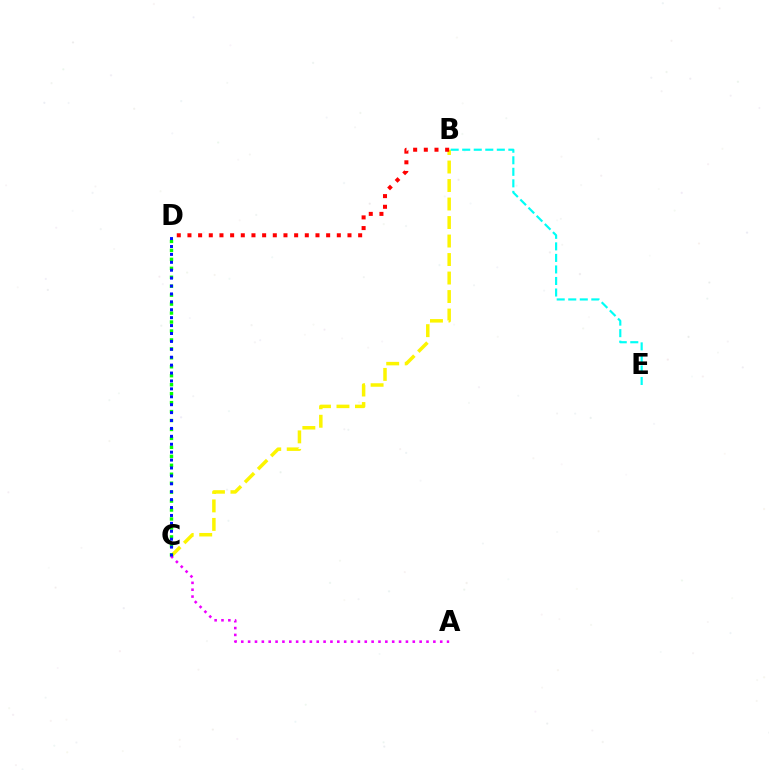{('B', 'C'): [{'color': '#fcf500', 'line_style': 'dashed', 'thickness': 2.51}], ('C', 'D'): [{'color': '#08ff00', 'line_style': 'dotted', 'thickness': 2.43}, {'color': '#0010ff', 'line_style': 'dotted', 'thickness': 2.15}], ('B', 'E'): [{'color': '#00fff6', 'line_style': 'dashed', 'thickness': 1.57}], ('B', 'D'): [{'color': '#ff0000', 'line_style': 'dotted', 'thickness': 2.9}], ('A', 'C'): [{'color': '#ee00ff', 'line_style': 'dotted', 'thickness': 1.86}]}